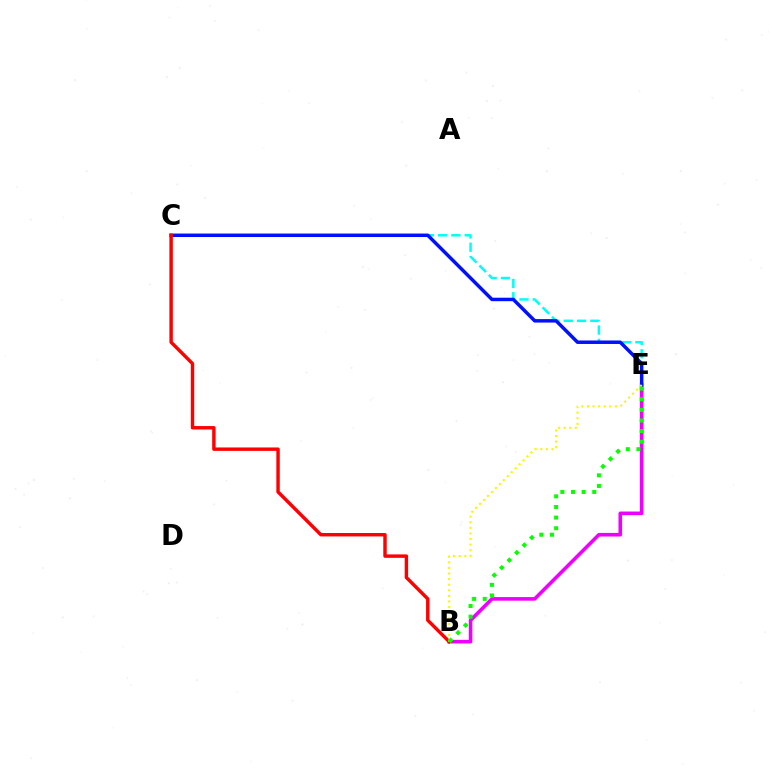{('B', 'E'): [{'color': '#ee00ff', 'line_style': 'solid', 'thickness': 2.6}, {'color': '#fcf500', 'line_style': 'dotted', 'thickness': 1.52}, {'color': '#08ff00', 'line_style': 'dotted', 'thickness': 2.89}], ('C', 'E'): [{'color': '#00fff6', 'line_style': 'dashed', 'thickness': 1.81}, {'color': '#0010ff', 'line_style': 'solid', 'thickness': 2.5}], ('B', 'C'): [{'color': '#ff0000', 'line_style': 'solid', 'thickness': 2.46}]}